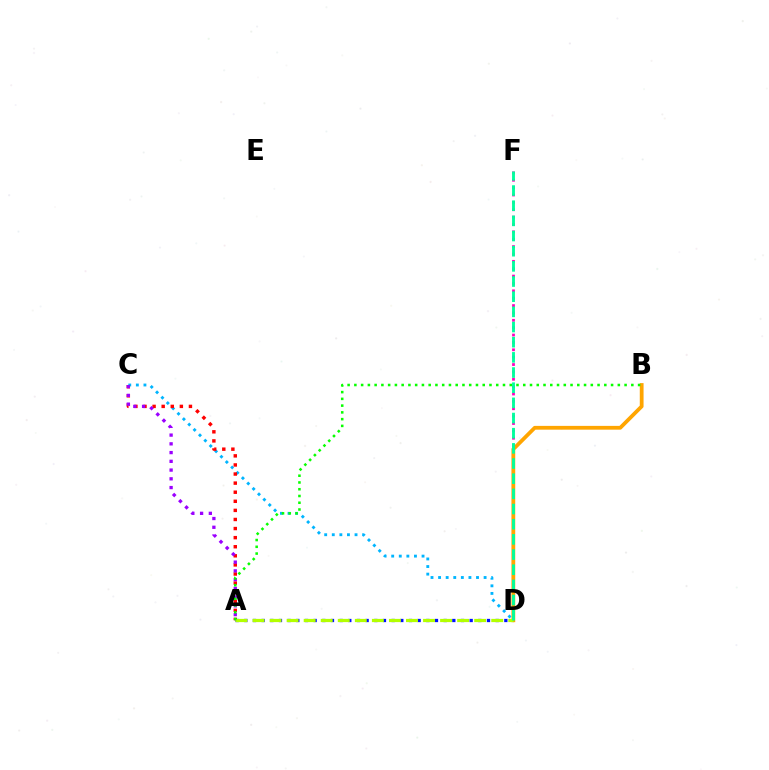{('D', 'F'): [{'color': '#ff00bd', 'line_style': 'dotted', 'thickness': 2.0}, {'color': '#00ff9d', 'line_style': 'dashed', 'thickness': 2.06}], ('A', 'D'): [{'color': '#0010ff', 'line_style': 'dotted', 'thickness': 2.36}, {'color': '#b3ff00', 'line_style': 'dashed', 'thickness': 2.32}], ('C', 'D'): [{'color': '#00b5ff', 'line_style': 'dotted', 'thickness': 2.06}], ('A', 'C'): [{'color': '#ff0000', 'line_style': 'dotted', 'thickness': 2.47}, {'color': '#9b00ff', 'line_style': 'dotted', 'thickness': 2.38}], ('B', 'D'): [{'color': '#ffa500', 'line_style': 'solid', 'thickness': 2.72}], ('A', 'B'): [{'color': '#08ff00', 'line_style': 'dotted', 'thickness': 1.84}]}